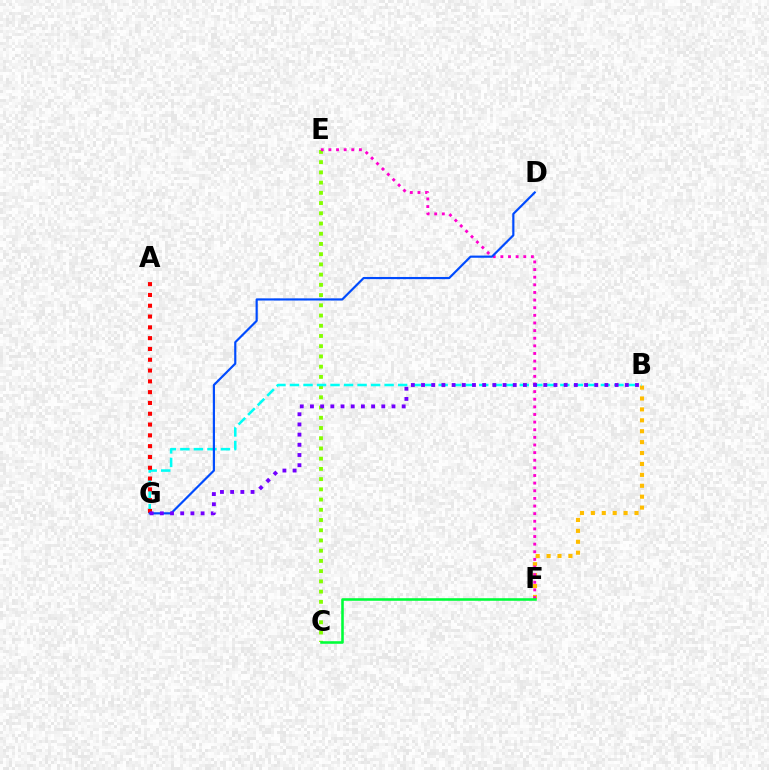{('C', 'E'): [{'color': '#84ff00', 'line_style': 'dotted', 'thickness': 2.78}], ('B', 'F'): [{'color': '#ffbd00', 'line_style': 'dotted', 'thickness': 2.96}], ('B', 'G'): [{'color': '#00fff6', 'line_style': 'dashed', 'thickness': 1.84}, {'color': '#7200ff', 'line_style': 'dotted', 'thickness': 2.77}], ('E', 'F'): [{'color': '#ff00cf', 'line_style': 'dotted', 'thickness': 2.07}], ('A', 'G'): [{'color': '#ff0000', 'line_style': 'dotted', 'thickness': 2.93}], ('D', 'G'): [{'color': '#004bff', 'line_style': 'solid', 'thickness': 1.57}], ('C', 'F'): [{'color': '#00ff39', 'line_style': 'solid', 'thickness': 1.86}]}